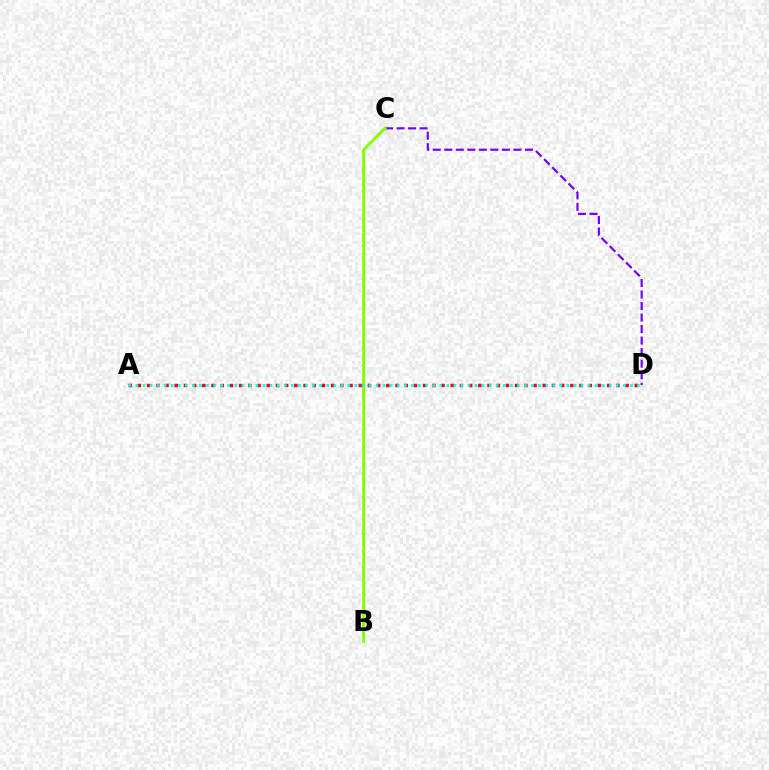{('C', 'D'): [{'color': '#7200ff', 'line_style': 'dashed', 'thickness': 1.57}], ('B', 'C'): [{'color': '#84ff00', 'line_style': 'solid', 'thickness': 2.09}], ('A', 'D'): [{'color': '#ff0000', 'line_style': 'dotted', 'thickness': 2.5}, {'color': '#00fff6', 'line_style': 'dotted', 'thickness': 1.92}]}